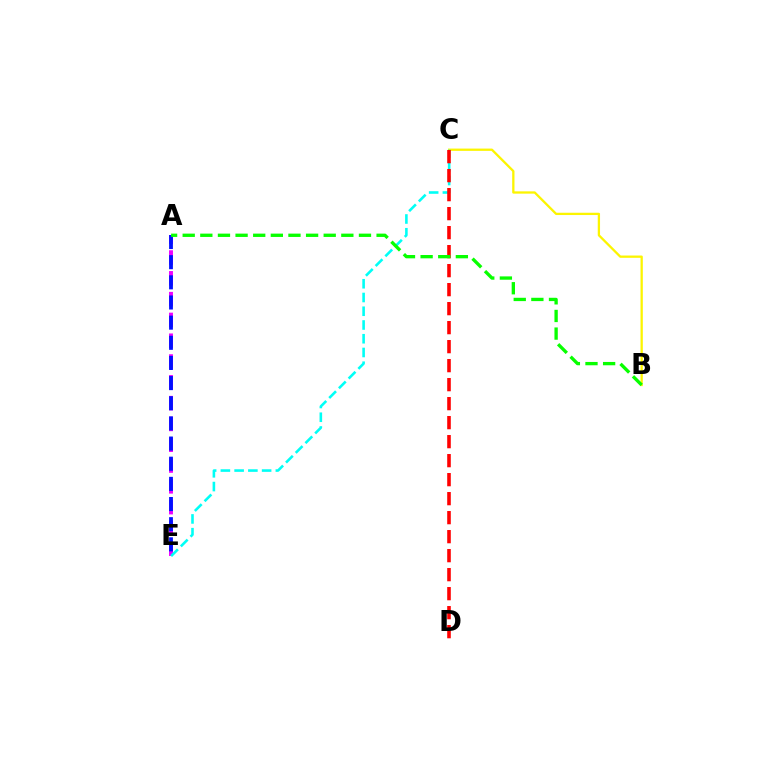{('A', 'E'): [{'color': '#ee00ff', 'line_style': 'dashed', 'thickness': 2.83}, {'color': '#0010ff', 'line_style': 'dashed', 'thickness': 2.74}], ('B', 'C'): [{'color': '#fcf500', 'line_style': 'solid', 'thickness': 1.65}], ('C', 'E'): [{'color': '#00fff6', 'line_style': 'dashed', 'thickness': 1.87}], ('C', 'D'): [{'color': '#ff0000', 'line_style': 'dashed', 'thickness': 2.58}], ('A', 'B'): [{'color': '#08ff00', 'line_style': 'dashed', 'thickness': 2.39}]}